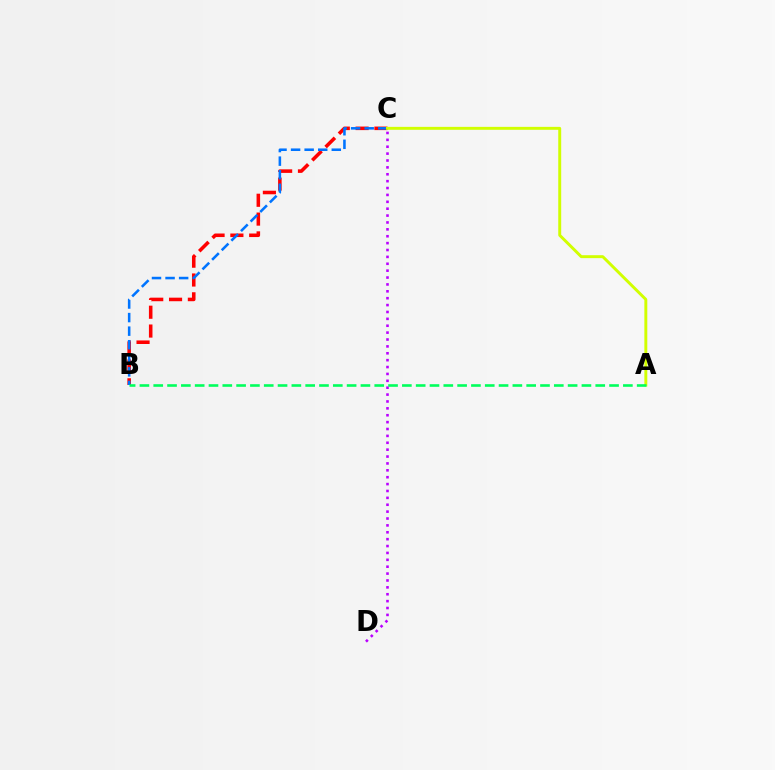{('B', 'C'): [{'color': '#ff0000', 'line_style': 'dashed', 'thickness': 2.56}, {'color': '#0074ff', 'line_style': 'dashed', 'thickness': 1.84}], ('C', 'D'): [{'color': '#b900ff', 'line_style': 'dotted', 'thickness': 1.87}], ('A', 'C'): [{'color': '#d1ff00', 'line_style': 'solid', 'thickness': 2.11}], ('A', 'B'): [{'color': '#00ff5c', 'line_style': 'dashed', 'thickness': 1.88}]}